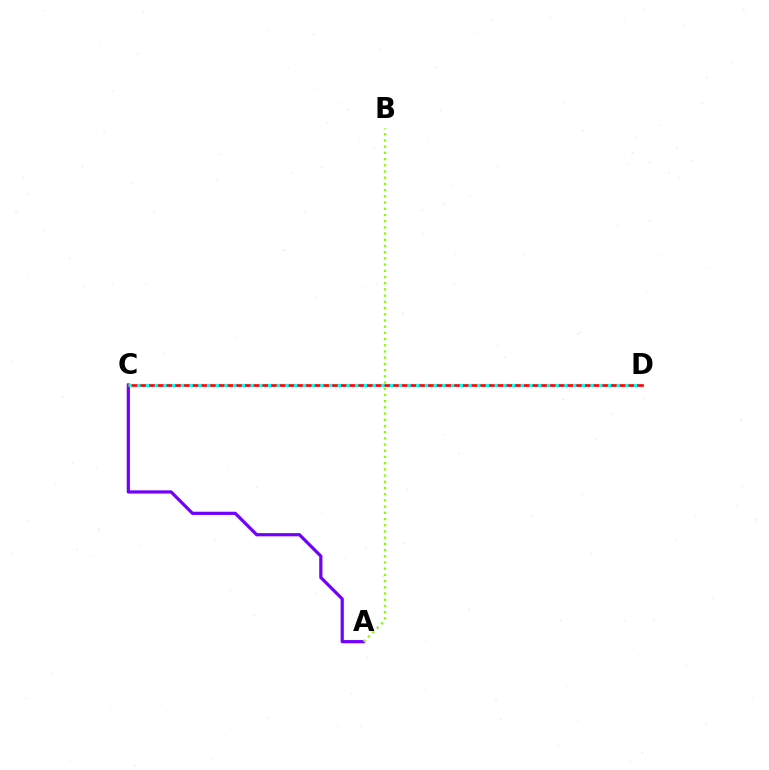{('A', 'C'): [{'color': '#7200ff', 'line_style': 'solid', 'thickness': 2.32}], ('C', 'D'): [{'color': '#ff0000', 'line_style': 'solid', 'thickness': 1.92}, {'color': '#00fff6', 'line_style': 'dotted', 'thickness': 2.37}], ('A', 'B'): [{'color': '#84ff00', 'line_style': 'dotted', 'thickness': 1.69}]}